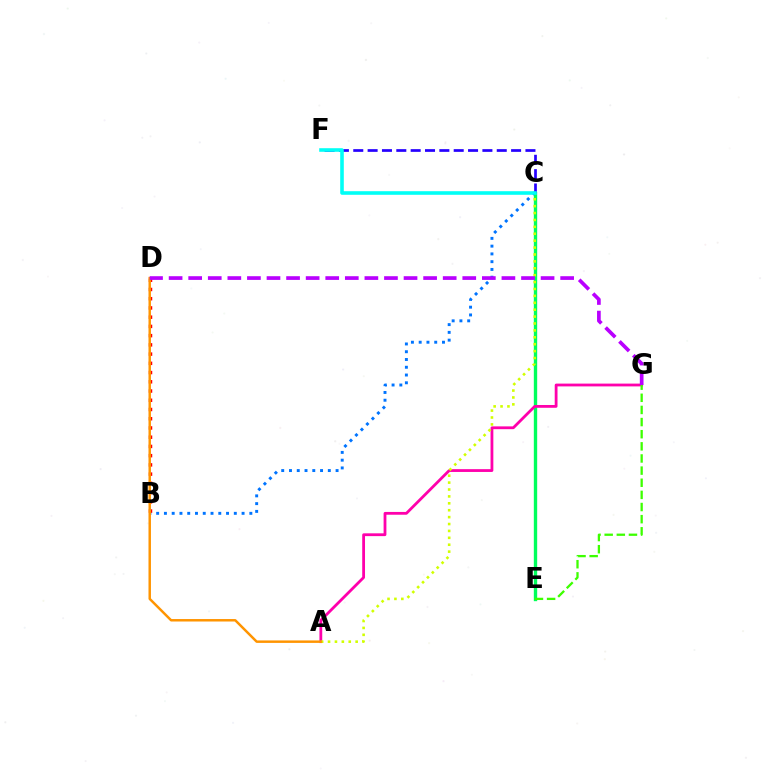{('C', 'E'): [{'color': '#00ff5c', 'line_style': 'solid', 'thickness': 2.42}], ('B', 'C'): [{'color': '#0074ff', 'line_style': 'dotted', 'thickness': 2.11}], ('A', 'G'): [{'color': '#ff00ac', 'line_style': 'solid', 'thickness': 2.01}], ('C', 'F'): [{'color': '#2500ff', 'line_style': 'dashed', 'thickness': 1.95}, {'color': '#00fff6', 'line_style': 'solid', 'thickness': 2.58}], ('B', 'D'): [{'color': '#ff0000', 'line_style': 'dotted', 'thickness': 2.51}], ('A', 'C'): [{'color': '#d1ff00', 'line_style': 'dotted', 'thickness': 1.88}], ('A', 'D'): [{'color': '#ff9400', 'line_style': 'solid', 'thickness': 1.77}], ('D', 'G'): [{'color': '#b900ff', 'line_style': 'dashed', 'thickness': 2.66}], ('E', 'G'): [{'color': '#3dff00', 'line_style': 'dashed', 'thickness': 1.65}]}